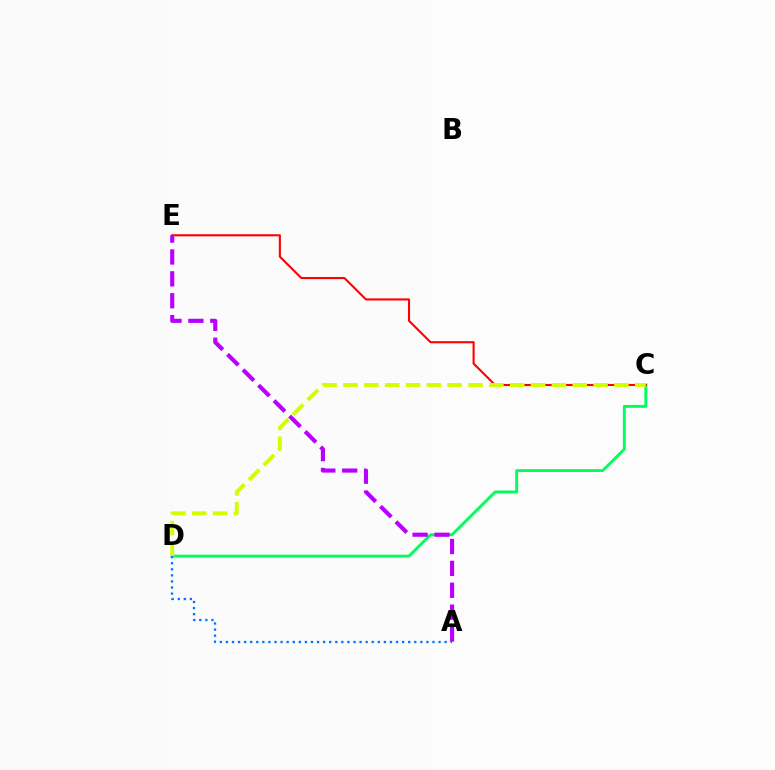{('C', 'D'): [{'color': '#00ff5c', 'line_style': 'solid', 'thickness': 2.08}, {'color': '#d1ff00', 'line_style': 'dashed', 'thickness': 2.83}], ('C', 'E'): [{'color': '#ff0000', 'line_style': 'solid', 'thickness': 1.5}], ('A', 'D'): [{'color': '#0074ff', 'line_style': 'dotted', 'thickness': 1.65}], ('A', 'E'): [{'color': '#b900ff', 'line_style': 'dashed', 'thickness': 2.97}]}